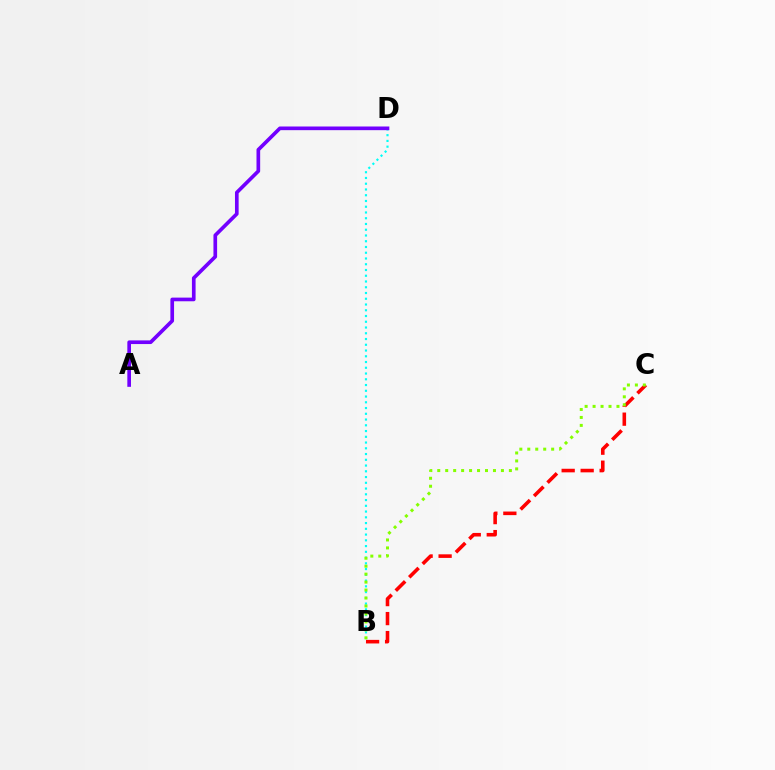{('B', 'D'): [{'color': '#00fff6', 'line_style': 'dotted', 'thickness': 1.56}], ('B', 'C'): [{'color': '#ff0000', 'line_style': 'dashed', 'thickness': 2.58}, {'color': '#84ff00', 'line_style': 'dotted', 'thickness': 2.16}], ('A', 'D'): [{'color': '#7200ff', 'line_style': 'solid', 'thickness': 2.64}]}